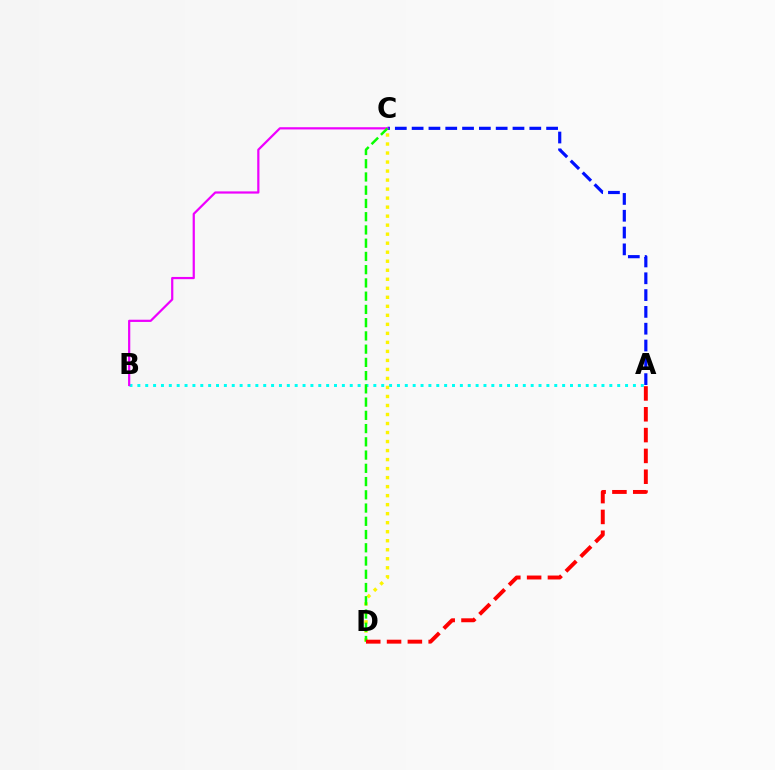{('A', 'C'): [{'color': '#0010ff', 'line_style': 'dashed', 'thickness': 2.28}], ('A', 'B'): [{'color': '#00fff6', 'line_style': 'dotted', 'thickness': 2.14}], ('C', 'D'): [{'color': '#fcf500', 'line_style': 'dotted', 'thickness': 2.45}, {'color': '#08ff00', 'line_style': 'dashed', 'thickness': 1.8}], ('B', 'C'): [{'color': '#ee00ff', 'line_style': 'solid', 'thickness': 1.6}], ('A', 'D'): [{'color': '#ff0000', 'line_style': 'dashed', 'thickness': 2.83}]}